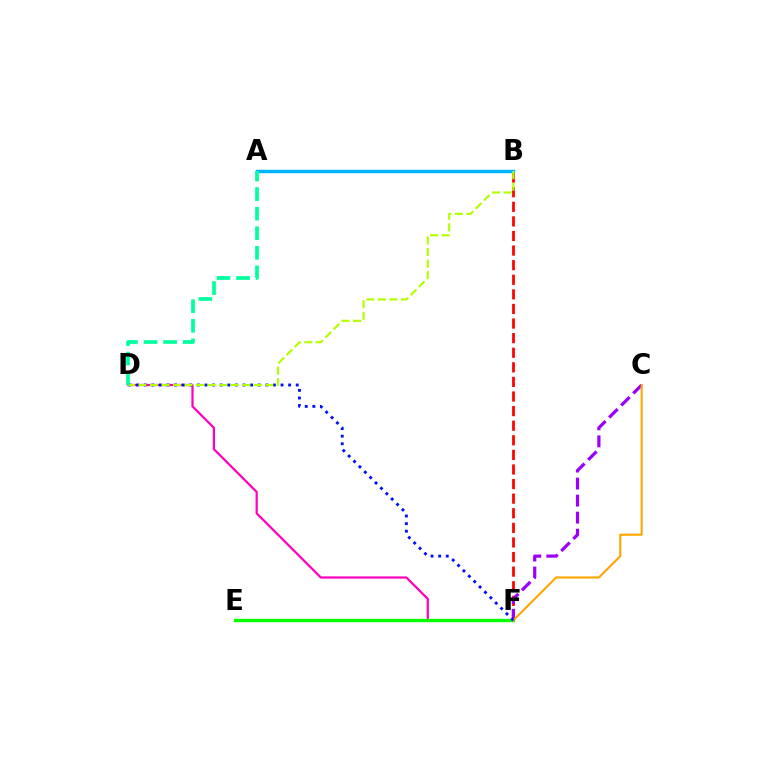{('D', 'F'): [{'color': '#ff00bd', 'line_style': 'solid', 'thickness': 1.61}, {'color': '#0010ff', 'line_style': 'dotted', 'thickness': 2.07}], ('B', 'F'): [{'color': '#ff0000', 'line_style': 'dashed', 'thickness': 1.98}], ('E', 'F'): [{'color': '#08ff00', 'line_style': 'solid', 'thickness': 2.41}], ('C', 'F'): [{'color': '#9b00ff', 'line_style': 'dashed', 'thickness': 2.31}, {'color': '#ffa500', 'line_style': 'solid', 'thickness': 1.51}], ('A', 'B'): [{'color': '#00b5ff', 'line_style': 'solid', 'thickness': 2.47}], ('B', 'D'): [{'color': '#b3ff00', 'line_style': 'dashed', 'thickness': 1.57}], ('A', 'D'): [{'color': '#00ff9d', 'line_style': 'dashed', 'thickness': 2.66}]}